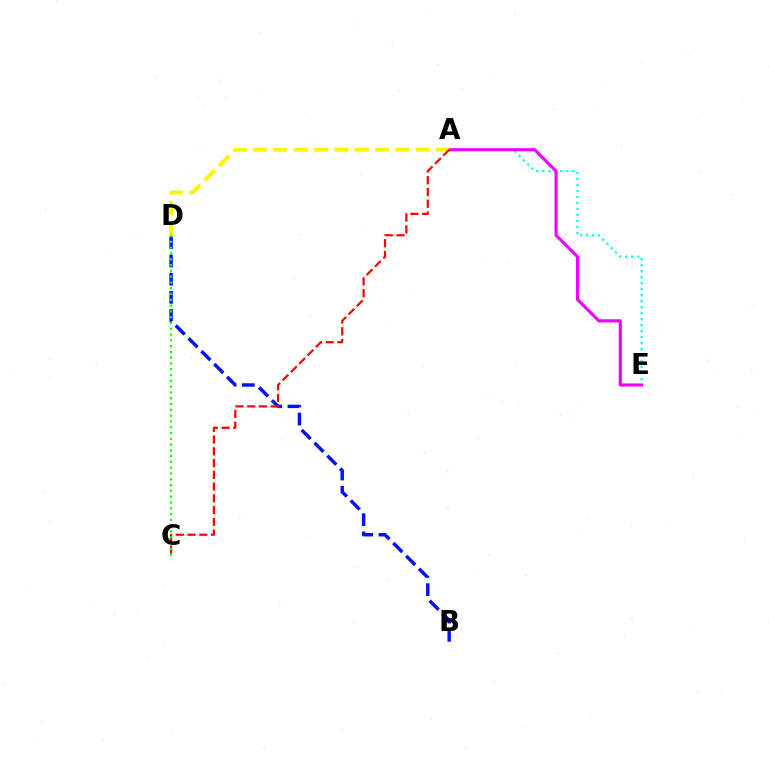{('A', 'E'): [{'color': '#00fff6', 'line_style': 'dotted', 'thickness': 1.63}, {'color': '#ee00ff', 'line_style': 'solid', 'thickness': 2.25}], ('B', 'D'): [{'color': '#0010ff', 'line_style': 'dashed', 'thickness': 2.47}], ('A', 'D'): [{'color': '#fcf500', 'line_style': 'dashed', 'thickness': 2.76}], ('A', 'C'): [{'color': '#ff0000', 'line_style': 'dashed', 'thickness': 1.6}], ('C', 'D'): [{'color': '#08ff00', 'line_style': 'dotted', 'thickness': 1.57}]}